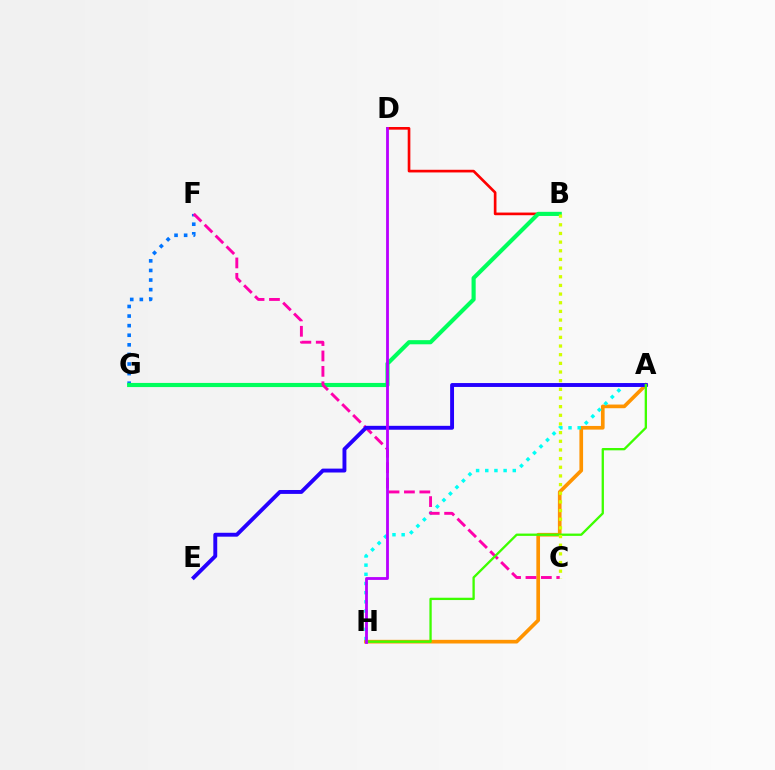{('A', 'H'): [{'color': '#ff9400', 'line_style': 'solid', 'thickness': 2.64}, {'color': '#00fff6', 'line_style': 'dotted', 'thickness': 2.49}, {'color': '#3dff00', 'line_style': 'solid', 'thickness': 1.67}], ('B', 'D'): [{'color': '#ff0000', 'line_style': 'solid', 'thickness': 1.91}], ('F', 'G'): [{'color': '#0074ff', 'line_style': 'dotted', 'thickness': 2.61}], ('B', 'G'): [{'color': '#00ff5c', 'line_style': 'solid', 'thickness': 2.98}], ('C', 'F'): [{'color': '#ff00ac', 'line_style': 'dashed', 'thickness': 2.09}], ('A', 'E'): [{'color': '#2500ff', 'line_style': 'solid', 'thickness': 2.81}], ('D', 'H'): [{'color': '#b900ff', 'line_style': 'solid', 'thickness': 2.03}], ('B', 'C'): [{'color': '#d1ff00', 'line_style': 'dotted', 'thickness': 2.35}]}